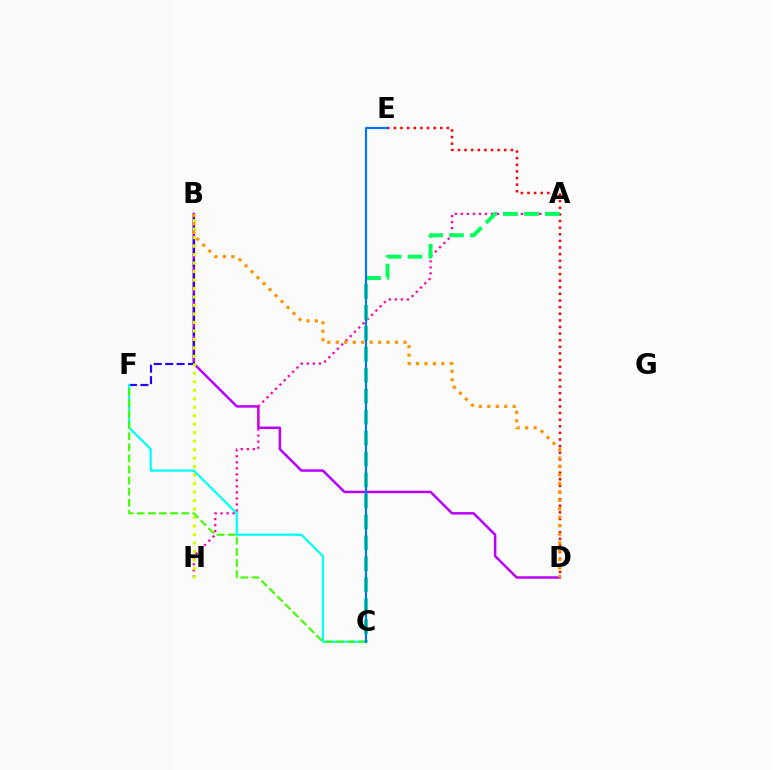{('D', 'E'): [{'color': '#ff0000', 'line_style': 'dotted', 'thickness': 1.8}], ('B', 'D'): [{'color': '#b900ff', 'line_style': 'solid', 'thickness': 1.78}, {'color': '#ff9400', 'line_style': 'dotted', 'thickness': 2.3}], ('A', 'H'): [{'color': '#ff00ac', 'line_style': 'dotted', 'thickness': 1.64}], ('B', 'F'): [{'color': '#2500ff', 'line_style': 'dashed', 'thickness': 1.55}], ('B', 'H'): [{'color': '#d1ff00', 'line_style': 'dotted', 'thickness': 2.3}], ('C', 'F'): [{'color': '#00fff6', 'line_style': 'solid', 'thickness': 1.59}, {'color': '#3dff00', 'line_style': 'dashed', 'thickness': 1.51}], ('A', 'C'): [{'color': '#00ff5c', 'line_style': 'dashed', 'thickness': 2.85}], ('C', 'E'): [{'color': '#0074ff', 'line_style': 'solid', 'thickness': 1.55}]}